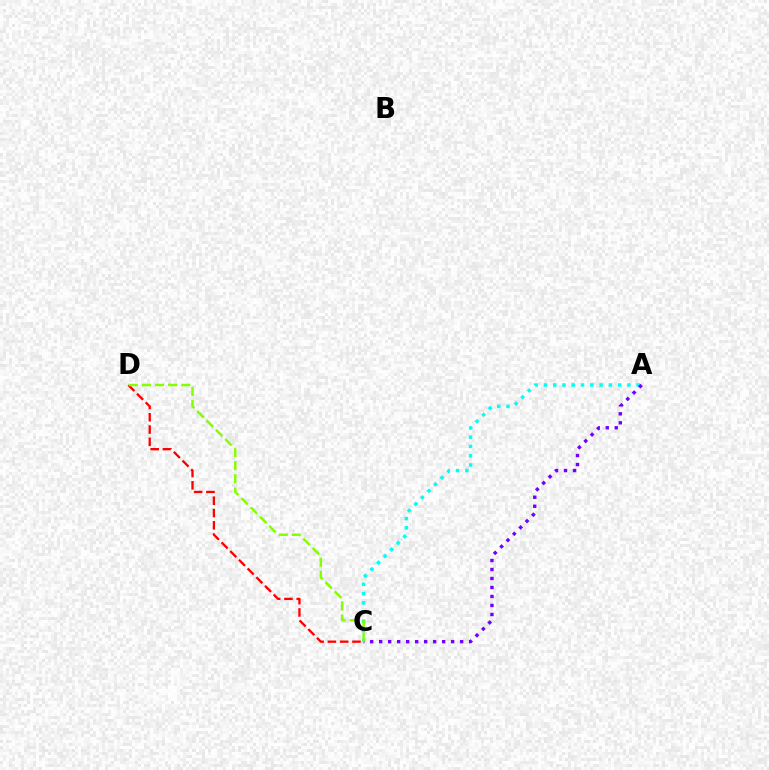{('A', 'C'): [{'color': '#00fff6', 'line_style': 'dotted', 'thickness': 2.52}, {'color': '#7200ff', 'line_style': 'dotted', 'thickness': 2.44}], ('C', 'D'): [{'color': '#ff0000', 'line_style': 'dashed', 'thickness': 1.67}, {'color': '#84ff00', 'line_style': 'dashed', 'thickness': 1.78}]}